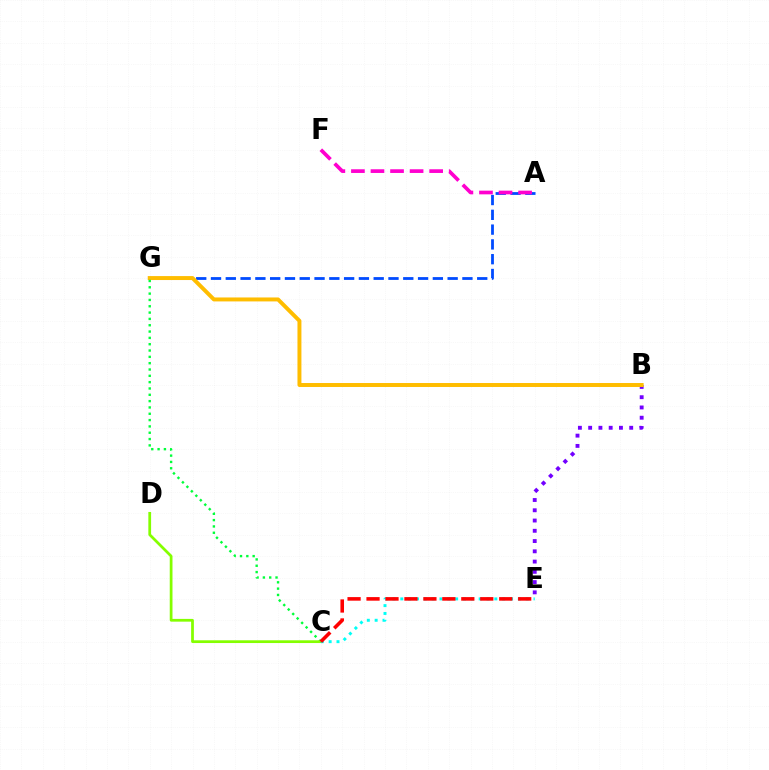{('A', 'G'): [{'color': '#004bff', 'line_style': 'dashed', 'thickness': 2.01}], ('B', 'E'): [{'color': '#7200ff', 'line_style': 'dotted', 'thickness': 2.79}], ('A', 'F'): [{'color': '#ff00cf', 'line_style': 'dashed', 'thickness': 2.66}], ('B', 'G'): [{'color': '#ffbd00', 'line_style': 'solid', 'thickness': 2.85}], ('C', 'G'): [{'color': '#00ff39', 'line_style': 'dotted', 'thickness': 1.72}], ('C', 'D'): [{'color': '#84ff00', 'line_style': 'solid', 'thickness': 1.98}], ('C', 'E'): [{'color': '#00fff6', 'line_style': 'dotted', 'thickness': 2.13}, {'color': '#ff0000', 'line_style': 'dashed', 'thickness': 2.58}]}